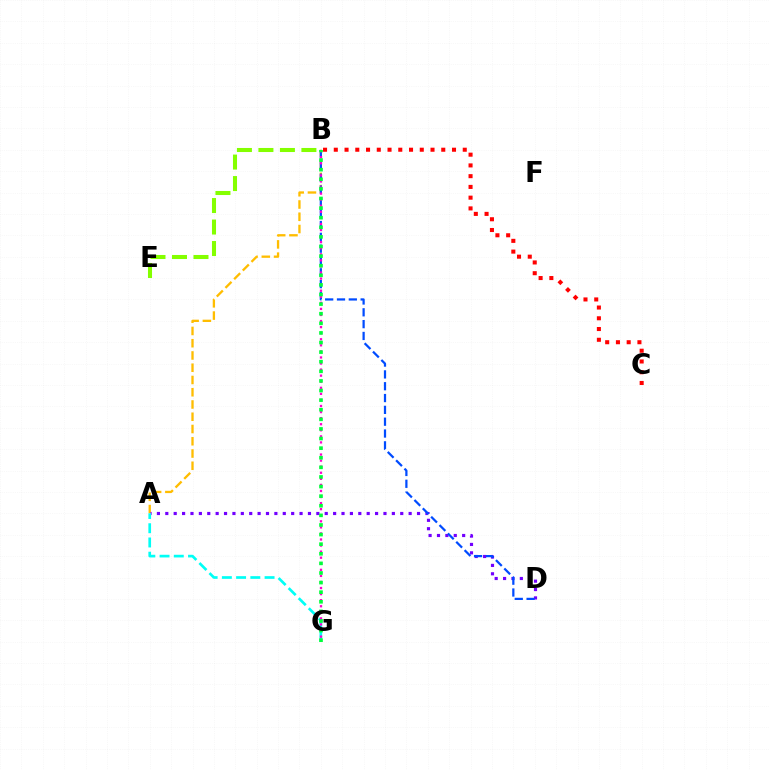{('B', 'C'): [{'color': '#ff0000', 'line_style': 'dotted', 'thickness': 2.92}], ('A', 'B'): [{'color': '#ffbd00', 'line_style': 'dashed', 'thickness': 1.66}], ('A', 'D'): [{'color': '#7200ff', 'line_style': 'dotted', 'thickness': 2.28}], ('A', 'G'): [{'color': '#00fff6', 'line_style': 'dashed', 'thickness': 1.93}], ('B', 'E'): [{'color': '#84ff00', 'line_style': 'dashed', 'thickness': 2.92}], ('B', 'D'): [{'color': '#004bff', 'line_style': 'dashed', 'thickness': 1.61}], ('B', 'G'): [{'color': '#ff00cf', 'line_style': 'dotted', 'thickness': 1.65}, {'color': '#00ff39', 'line_style': 'dotted', 'thickness': 2.61}]}